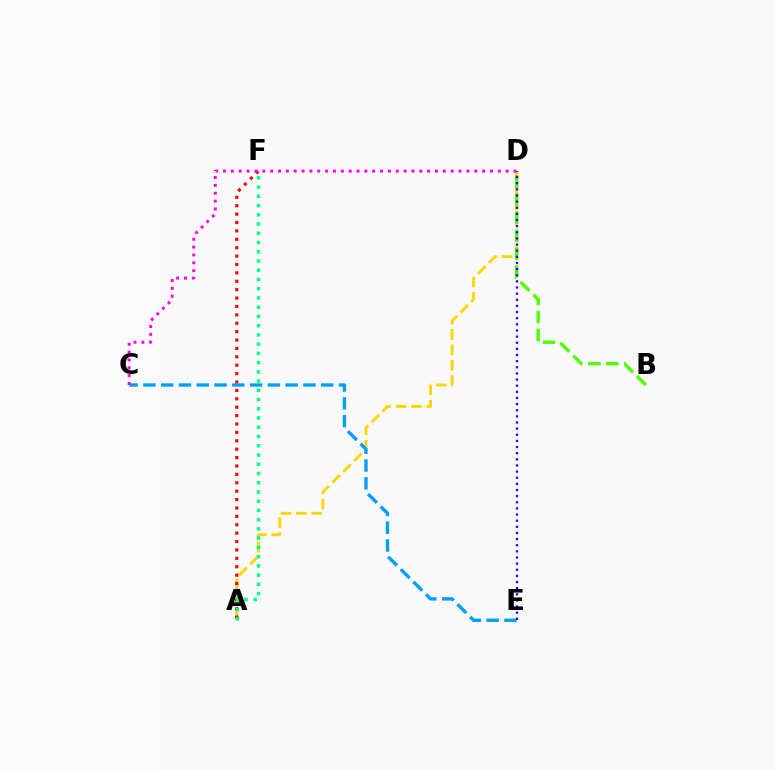{('A', 'D'): [{'color': '#ffd500', 'line_style': 'dashed', 'thickness': 2.09}], ('A', 'F'): [{'color': '#ff0000', 'line_style': 'dotted', 'thickness': 2.28}, {'color': '#00ff86', 'line_style': 'dotted', 'thickness': 2.51}], ('C', 'E'): [{'color': '#009eff', 'line_style': 'dashed', 'thickness': 2.42}], ('B', 'D'): [{'color': '#4fff00', 'line_style': 'dashed', 'thickness': 2.45}], ('D', 'E'): [{'color': '#3700ff', 'line_style': 'dotted', 'thickness': 1.67}], ('C', 'D'): [{'color': '#ff00ed', 'line_style': 'dotted', 'thickness': 2.13}]}